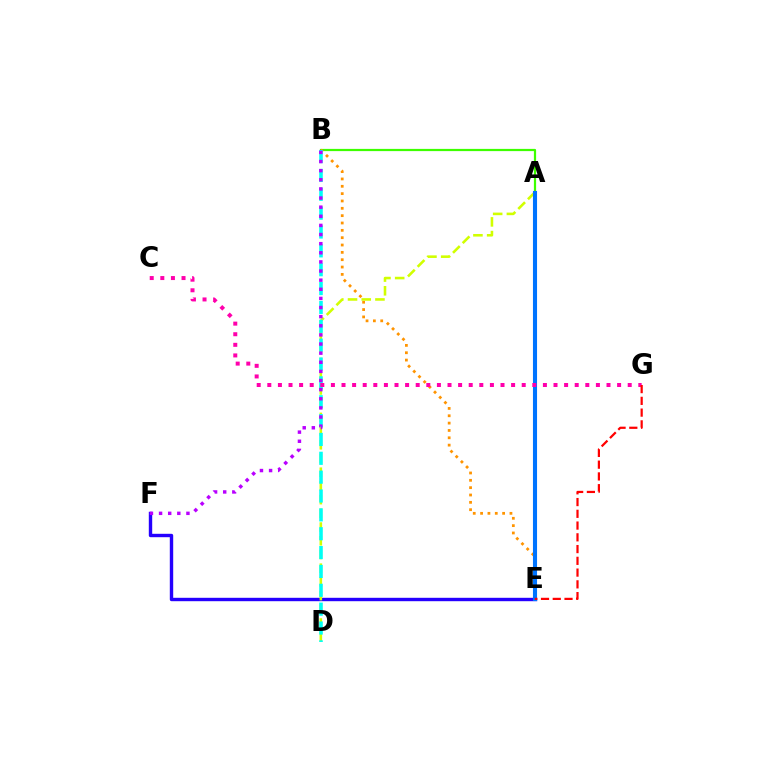{('A', 'B'): [{'color': '#3dff00', 'line_style': 'solid', 'thickness': 1.6}], ('B', 'E'): [{'color': '#ff9400', 'line_style': 'dotted', 'thickness': 1.99}], ('E', 'F'): [{'color': '#2500ff', 'line_style': 'solid', 'thickness': 2.45}], ('A', 'D'): [{'color': '#d1ff00', 'line_style': 'dashed', 'thickness': 1.86}], ('B', 'D'): [{'color': '#00fff6', 'line_style': 'dashed', 'thickness': 2.56}], ('A', 'E'): [{'color': '#00ff5c', 'line_style': 'dotted', 'thickness': 1.72}, {'color': '#0074ff', 'line_style': 'solid', 'thickness': 2.95}], ('C', 'G'): [{'color': '#ff00ac', 'line_style': 'dotted', 'thickness': 2.88}], ('B', 'F'): [{'color': '#b900ff', 'line_style': 'dotted', 'thickness': 2.48}], ('E', 'G'): [{'color': '#ff0000', 'line_style': 'dashed', 'thickness': 1.6}]}